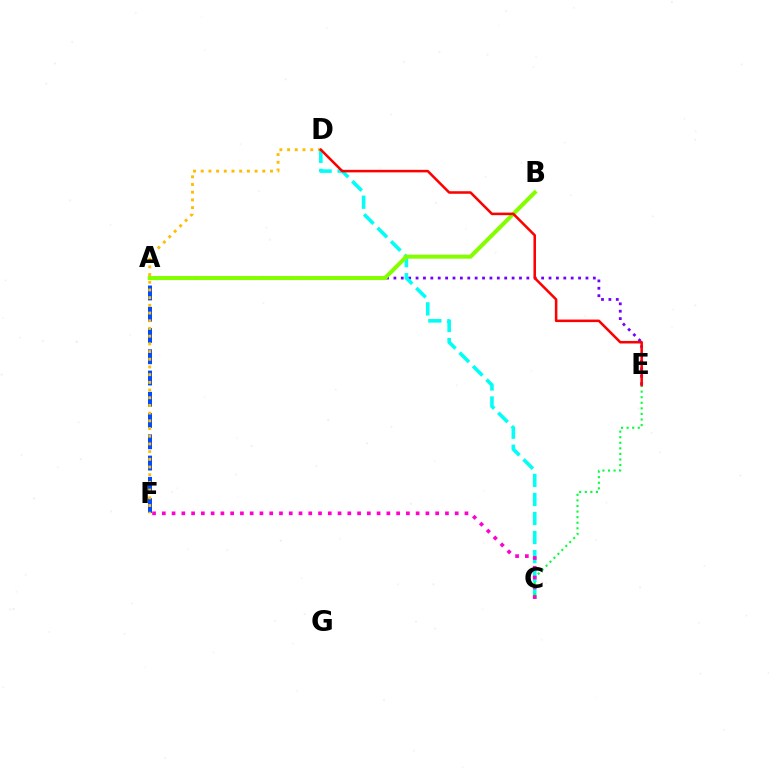{('A', 'F'): [{'color': '#004bff', 'line_style': 'dashed', 'thickness': 2.89}], ('A', 'E'): [{'color': '#7200ff', 'line_style': 'dotted', 'thickness': 2.01}], ('D', 'F'): [{'color': '#ffbd00', 'line_style': 'dotted', 'thickness': 2.09}], ('C', 'D'): [{'color': '#00fff6', 'line_style': 'dashed', 'thickness': 2.59}], ('A', 'B'): [{'color': '#84ff00', 'line_style': 'solid', 'thickness': 2.91}], ('C', 'E'): [{'color': '#00ff39', 'line_style': 'dotted', 'thickness': 1.52}], ('D', 'E'): [{'color': '#ff0000', 'line_style': 'solid', 'thickness': 1.83}], ('C', 'F'): [{'color': '#ff00cf', 'line_style': 'dotted', 'thickness': 2.65}]}